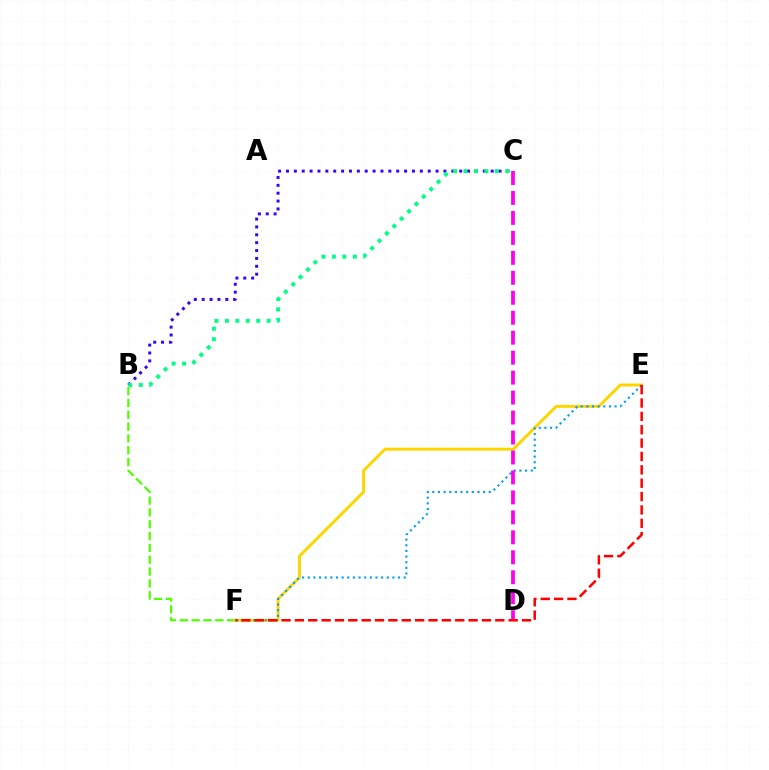{('B', 'F'): [{'color': '#4fff00', 'line_style': 'dashed', 'thickness': 1.61}], ('B', 'C'): [{'color': '#3700ff', 'line_style': 'dotted', 'thickness': 2.14}, {'color': '#00ff86', 'line_style': 'dotted', 'thickness': 2.84}], ('E', 'F'): [{'color': '#ffd500', 'line_style': 'solid', 'thickness': 2.13}, {'color': '#009eff', 'line_style': 'dotted', 'thickness': 1.53}, {'color': '#ff0000', 'line_style': 'dashed', 'thickness': 1.82}], ('C', 'D'): [{'color': '#ff00ed', 'line_style': 'dashed', 'thickness': 2.71}]}